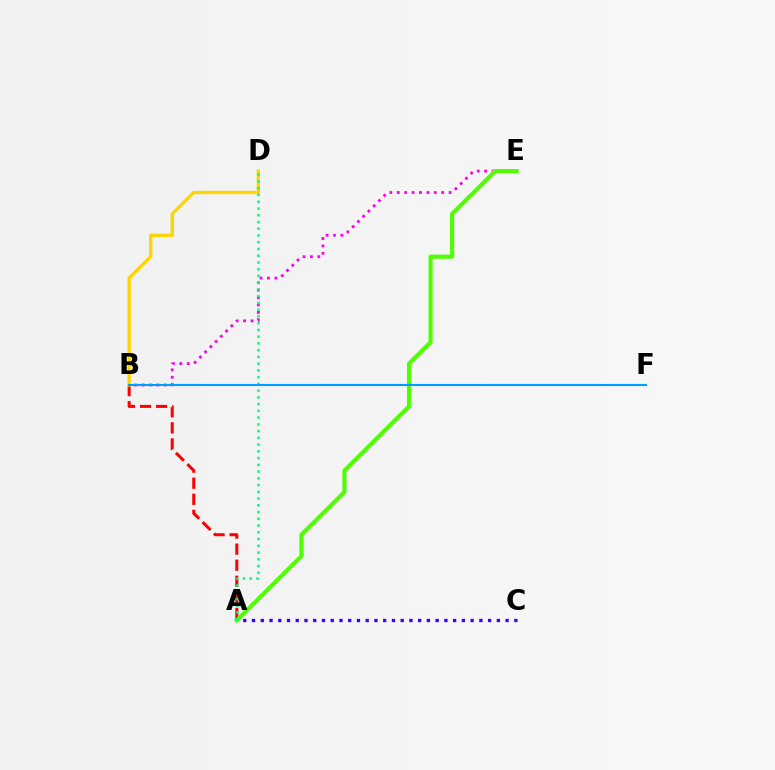{('A', 'C'): [{'color': '#3700ff', 'line_style': 'dotted', 'thickness': 2.38}], ('A', 'B'): [{'color': '#ff0000', 'line_style': 'dashed', 'thickness': 2.18}], ('B', 'E'): [{'color': '#ff00ed', 'line_style': 'dotted', 'thickness': 2.01}], ('A', 'E'): [{'color': '#4fff00', 'line_style': 'solid', 'thickness': 2.96}], ('B', 'D'): [{'color': '#ffd500', 'line_style': 'solid', 'thickness': 2.41}], ('A', 'D'): [{'color': '#00ff86', 'line_style': 'dotted', 'thickness': 1.83}], ('B', 'F'): [{'color': '#009eff', 'line_style': 'solid', 'thickness': 1.52}]}